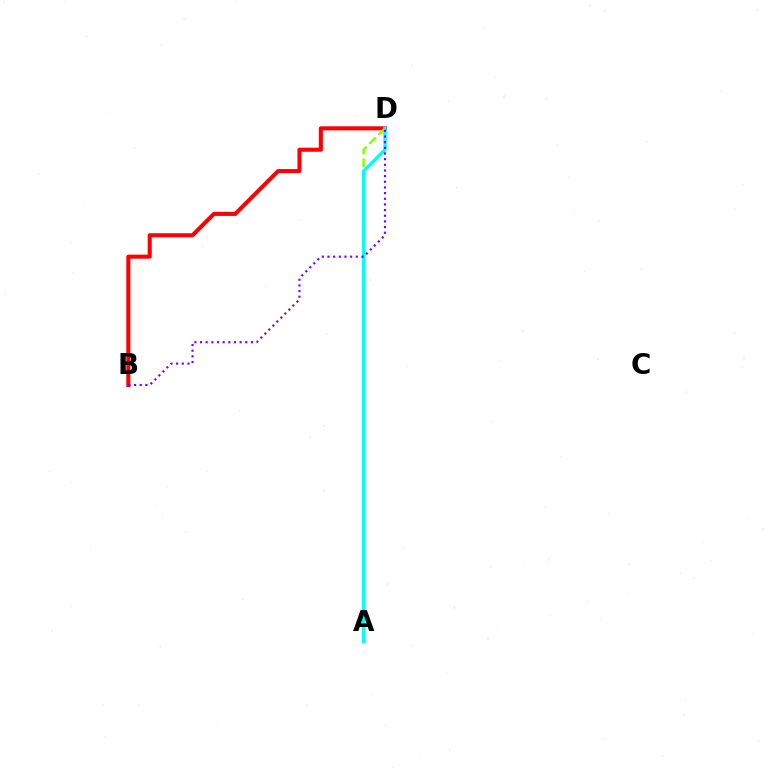{('B', 'D'): [{'color': '#ff0000', 'line_style': 'solid', 'thickness': 2.93}, {'color': '#7200ff', 'line_style': 'dotted', 'thickness': 1.54}], ('A', 'D'): [{'color': '#84ff00', 'line_style': 'dashed', 'thickness': 1.76}, {'color': '#00fff6', 'line_style': 'solid', 'thickness': 2.44}]}